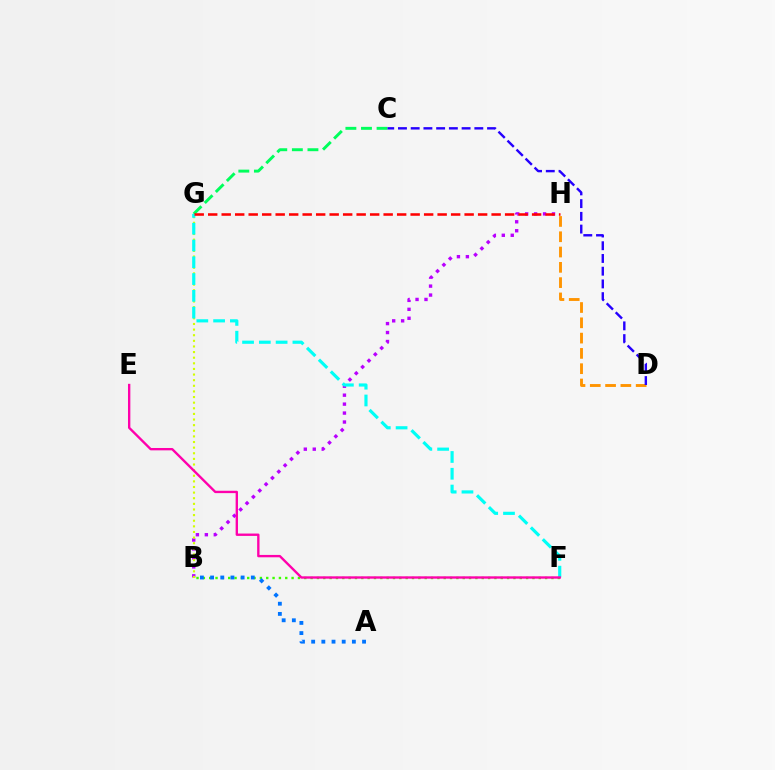{('B', 'H'): [{'color': '#b900ff', 'line_style': 'dotted', 'thickness': 2.43}], ('B', 'F'): [{'color': '#3dff00', 'line_style': 'dotted', 'thickness': 1.72}], ('D', 'H'): [{'color': '#ff9400', 'line_style': 'dashed', 'thickness': 2.08}], ('B', 'G'): [{'color': '#d1ff00', 'line_style': 'dotted', 'thickness': 1.53}], ('A', 'B'): [{'color': '#0074ff', 'line_style': 'dotted', 'thickness': 2.77}], ('C', 'G'): [{'color': '#00ff5c', 'line_style': 'dashed', 'thickness': 2.12}], ('F', 'G'): [{'color': '#00fff6', 'line_style': 'dashed', 'thickness': 2.28}], ('G', 'H'): [{'color': '#ff0000', 'line_style': 'dashed', 'thickness': 1.83}], ('E', 'F'): [{'color': '#ff00ac', 'line_style': 'solid', 'thickness': 1.7}], ('C', 'D'): [{'color': '#2500ff', 'line_style': 'dashed', 'thickness': 1.73}]}